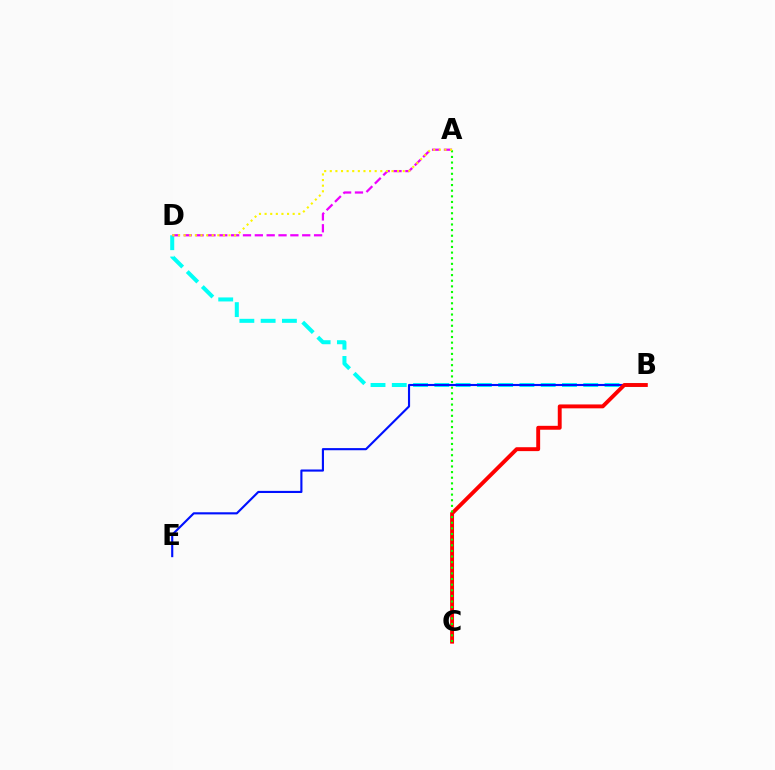{('B', 'D'): [{'color': '#00fff6', 'line_style': 'dashed', 'thickness': 2.89}], ('B', 'E'): [{'color': '#0010ff', 'line_style': 'solid', 'thickness': 1.53}], ('B', 'C'): [{'color': '#ff0000', 'line_style': 'solid', 'thickness': 2.81}], ('A', 'D'): [{'color': '#ee00ff', 'line_style': 'dashed', 'thickness': 1.61}, {'color': '#fcf500', 'line_style': 'dotted', 'thickness': 1.52}], ('A', 'C'): [{'color': '#08ff00', 'line_style': 'dotted', 'thickness': 1.53}]}